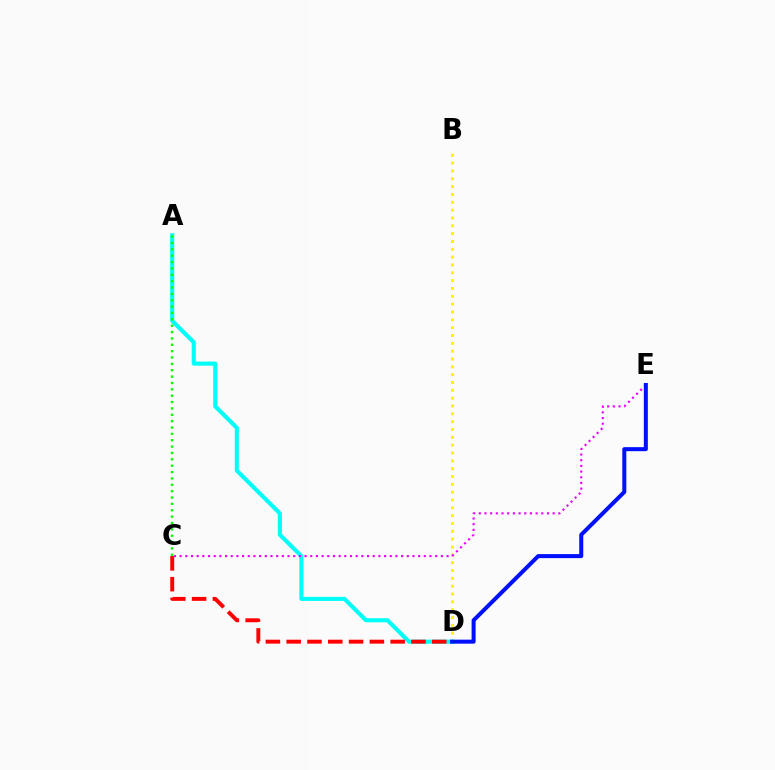{('B', 'D'): [{'color': '#fcf500', 'line_style': 'dotted', 'thickness': 2.13}], ('A', 'D'): [{'color': '#00fff6', 'line_style': 'solid', 'thickness': 2.94}], ('C', 'D'): [{'color': '#ff0000', 'line_style': 'dashed', 'thickness': 2.83}], ('A', 'C'): [{'color': '#08ff00', 'line_style': 'dotted', 'thickness': 1.73}], ('C', 'E'): [{'color': '#ee00ff', 'line_style': 'dotted', 'thickness': 1.54}], ('D', 'E'): [{'color': '#0010ff', 'line_style': 'solid', 'thickness': 2.89}]}